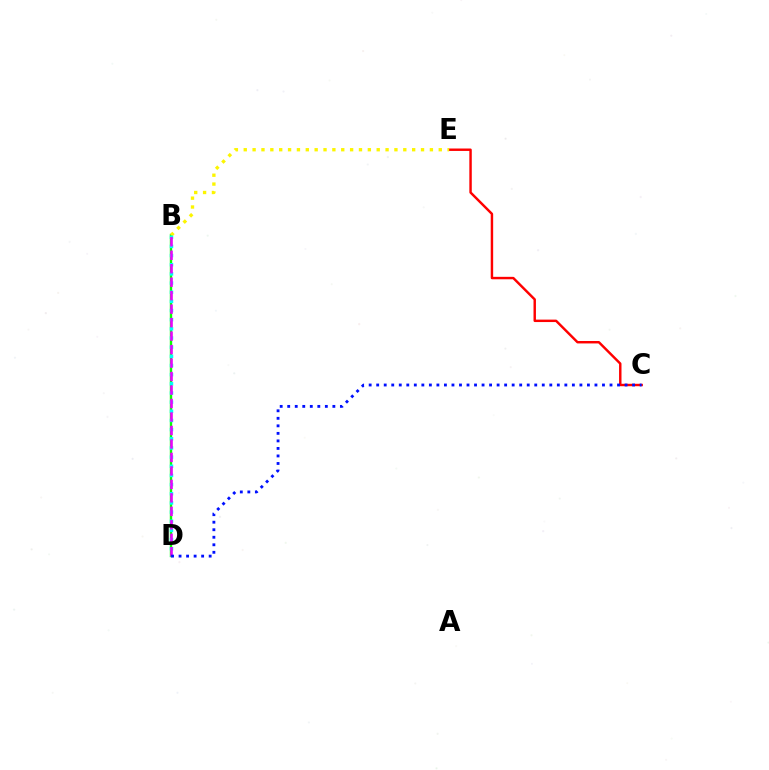{('B', 'D'): [{'color': '#08ff00', 'line_style': 'solid', 'thickness': 1.71}, {'color': '#00fff6', 'line_style': 'dotted', 'thickness': 2.49}, {'color': '#ee00ff', 'line_style': 'dashed', 'thickness': 1.83}], ('C', 'E'): [{'color': '#ff0000', 'line_style': 'solid', 'thickness': 1.76}], ('B', 'E'): [{'color': '#fcf500', 'line_style': 'dotted', 'thickness': 2.41}], ('C', 'D'): [{'color': '#0010ff', 'line_style': 'dotted', 'thickness': 2.04}]}